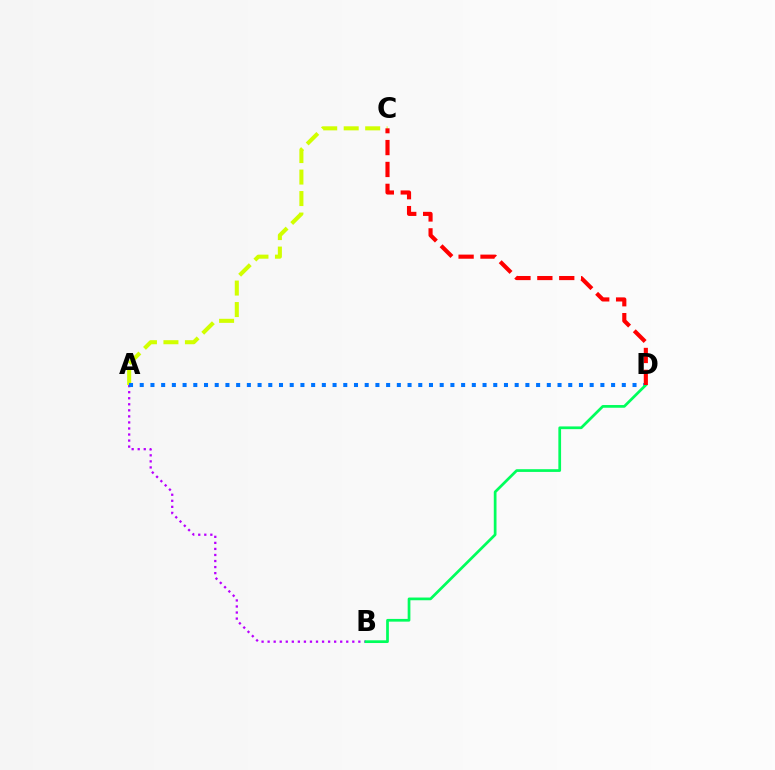{('A', 'C'): [{'color': '#d1ff00', 'line_style': 'dashed', 'thickness': 2.92}], ('A', 'B'): [{'color': '#b900ff', 'line_style': 'dotted', 'thickness': 1.64}], ('A', 'D'): [{'color': '#0074ff', 'line_style': 'dotted', 'thickness': 2.91}], ('B', 'D'): [{'color': '#00ff5c', 'line_style': 'solid', 'thickness': 1.96}], ('C', 'D'): [{'color': '#ff0000', 'line_style': 'dashed', 'thickness': 2.97}]}